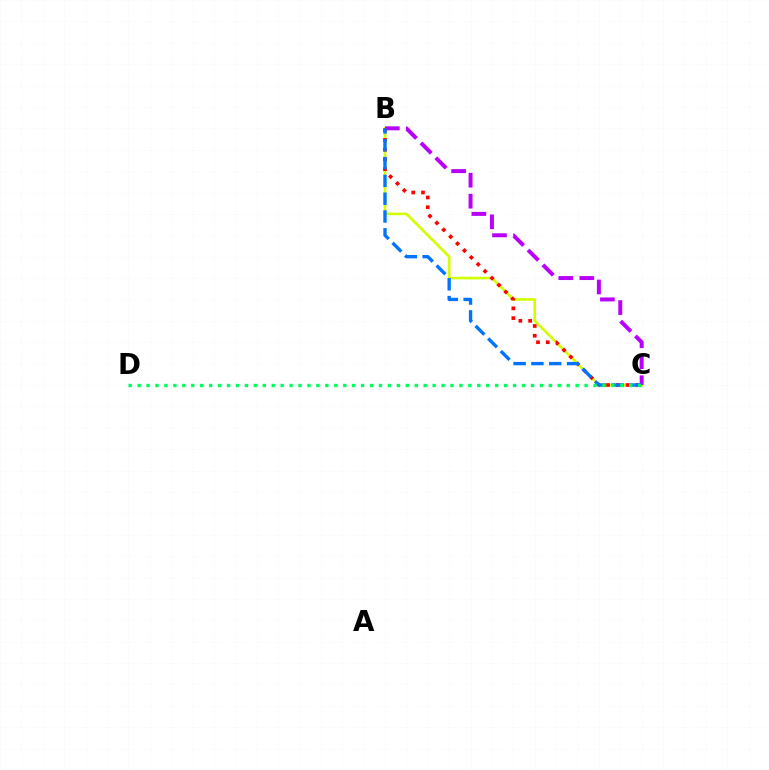{('B', 'C'): [{'color': '#d1ff00', 'line_style': 'solid', 'thickness': 1.9}, {'color': '#ff0000', 'line_style': 'dotted', 'thickness': 2.65}, {'color': '#b900ff', 'line_style': 'dashed', 'thickness': 2.85}, {'color': '#0074ff', 'line_style': 'dashed', 'thickness': 2.42}], ('C', 'D'): [{'color': '#00ff5c', 'line_style': 'dotted', 'thickness': 2.43}]}